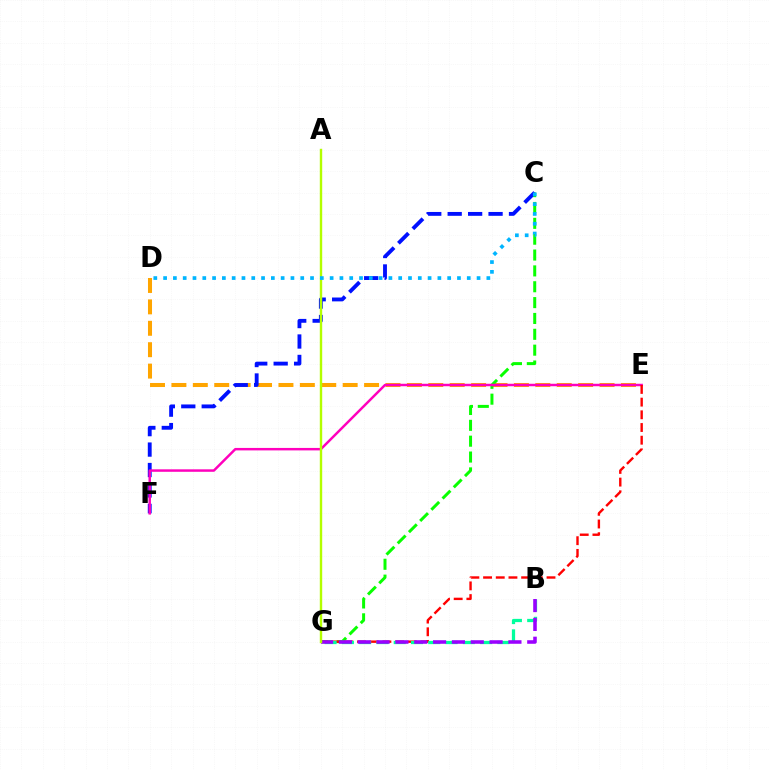{('D', 'E'): [{'color': '#ffa500', 'line_style': 'dashed', 'thickness': 2.91}], ('C', 'G'): [{'color': '#08ff00', 'line_style': 'dashed', 'thickness': 2.15}], ('C', 'F'): [{'color': '#0010ff', 'line_style': 'dashed', 'thickness': 2.78}], ('E', 'F'): [{'color': '#ff00bd', 'line_style': 'solid', 'thickness': 1.78}], ('E', 'G'): [{'color': '#ff0000', 'line_style': 'dashed', 'thickness': 1.72}], ('B', 'G'): [{'color': '#00ff9d', 'line_style': 'dashed', 'thickness': 2.35}, {'color': '#9b00ff', 'line_style': 'dashed', 'thickness': 2.56}], ('A', 'G'): [{'color': '#b3ff00', 'line_style': 'solid', 'thickness': 1.73}], ('C', 'D'): [{'color': '#00b5ff', 'line_style': 'dotted', 'thickness': 2.66}]}